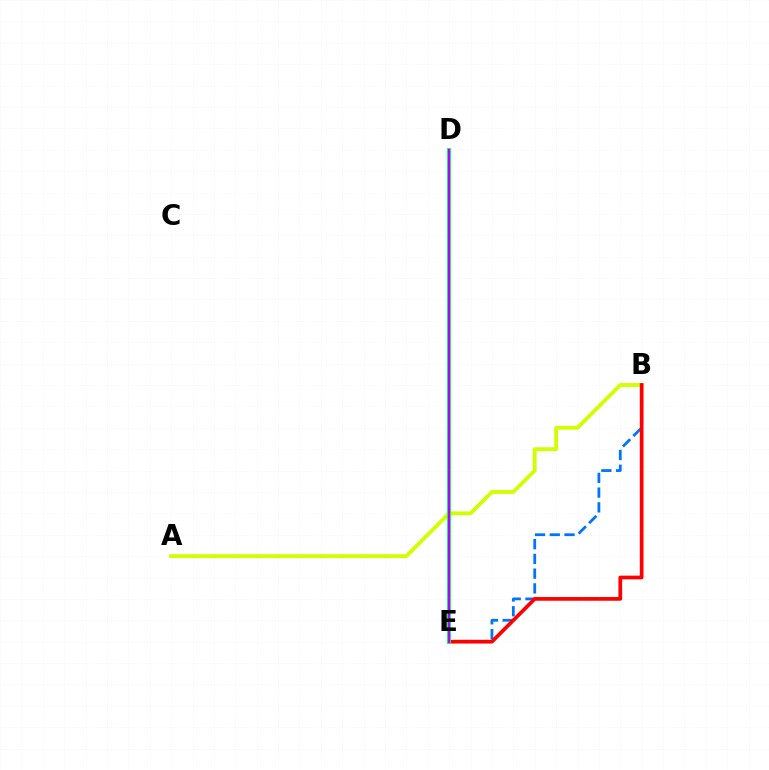{('B', 'E'): [{'color': '#0074ff', 'line_style': 'dashed', 'thickness': 2.0}, {'color': '#ff0000', 'line_style': 'solid', 'thickness': 2.68}], ('A', 'B'): [{'color': '#d1ff00', 'line_style': 'solid', 'thickness': 2.77}], ('D', 'E'): [{'color': '#00ff5c', 'line_style': 'solid', 'thickness': 2.78}, {'color': '#b900ff', 'line_style': 'solid', 'thickness': 1.5}]}